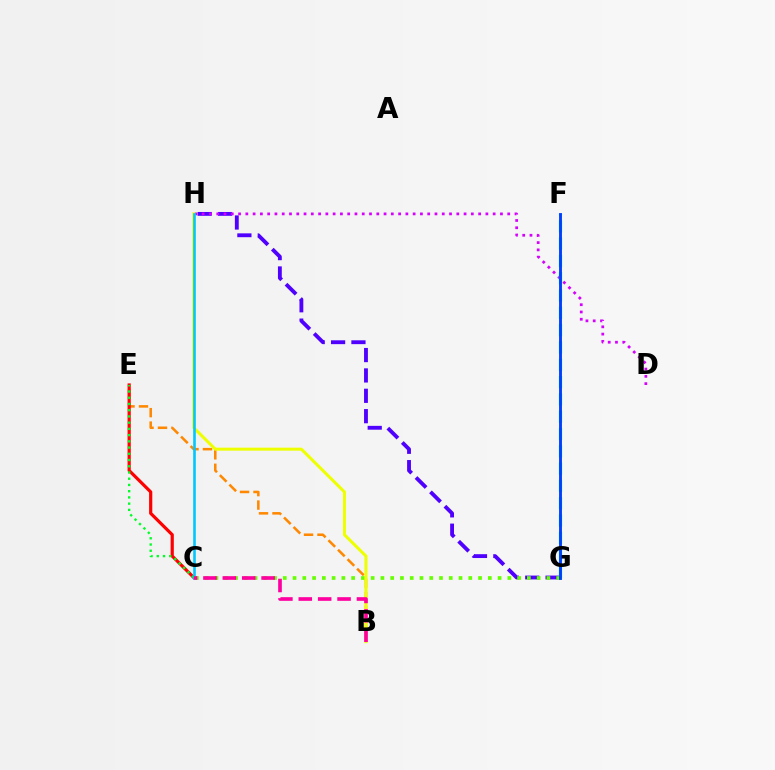{('G', 'H'): [{'color': '#4f00ff', 'line_style': 'dashed', 'thickness': 2.77}], ('D', 'H'): [{'color': '#d600ff', 'line_style': 'dotted', 'thickness': 1.98}], ('B', 'E'): [{'color': '#ff8800', 'line_style': 'dashed', 'thickness': 1.83}], ('F', 'G'): [{'color': '#00ffaf', 'line_style': 'dashed', 'thickness': 2.35}, {'color': '#003fff', 'line_style': 'solid', 'thickness': 2.07}], ('C', 'G'): [{'color': '#66ff00', 'line_style': 'dotted', 'thickness': 2.65}], ('C', 'E'): [{'color': '#ff0000', 'line_style': 'solid', 'thickness': 2.3}, {'color': '#00ff27', 'line_style': 'dotted', 'thickness': 1.69}], ('B', 'H'): [{'color': '#eeff00', 'line_style': 'solid', 'thickness': 2.17}], ('C', 'H'): [{'color': '#00c7ff', 'line_style': 'solid', 'thickness': 1.88}], ('B', 'C'): [{'color': '#ff00a0', 'line_style': 'dashed', 'thickness': 2.63}]}